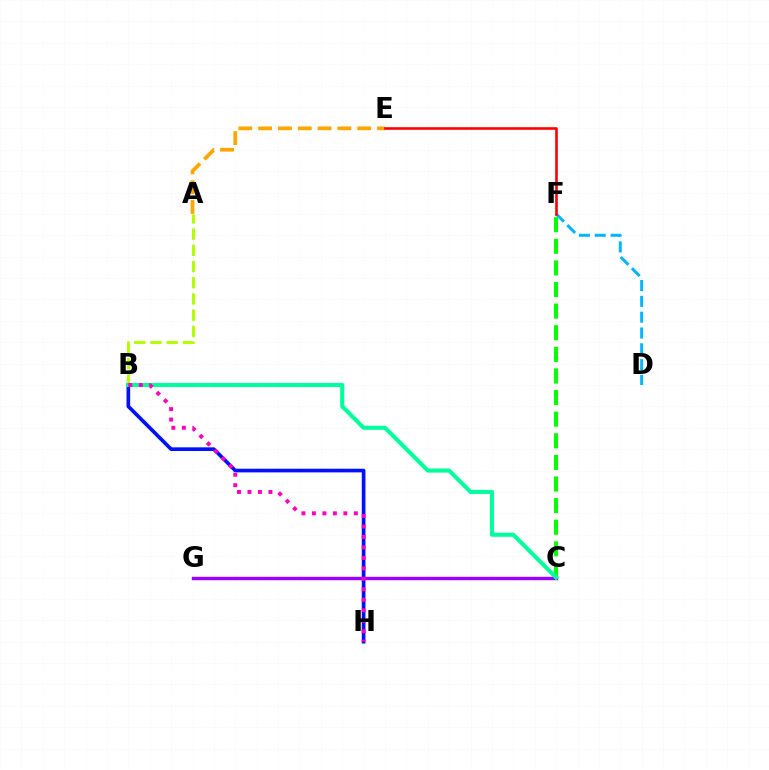{('B', 'H'): [{'color': '#0010ff', 'line_style': 'solid', 'thickness': 2.64}, {'color': '#ff00bd', 'line_style': 'dotted', 'thickness': 2.85}], ('A', 'B'): [{'color': '#b3ff00', 'line_style': 'dashed', 'thickness': 2.2}], ('C', 'F'): [{'color': '#08ff00', 'line_style': 'dashed', 'thickness': 2.94}], ('C', 'G'): [{'color': '#9b00ff', 'line_style': 'solid', 'thickness': 2.47}], ('A', 'E'): [{'color': '#ffa500', 'line_style': 'dashed', 'thickness': 2.69}], ('D', 'F'): [{'color': '#00b5ff', 'line_style': 'dashed', 'thickness': 2.15}], ('B', 'C'): [{'color': '#00ff9d', 'line_style': 'solid', 'thickness': 2.95}], ('E', 'F'): [{'color': '#ff0000', 'line_style': 'solid', 'thickness': 1.88}]}